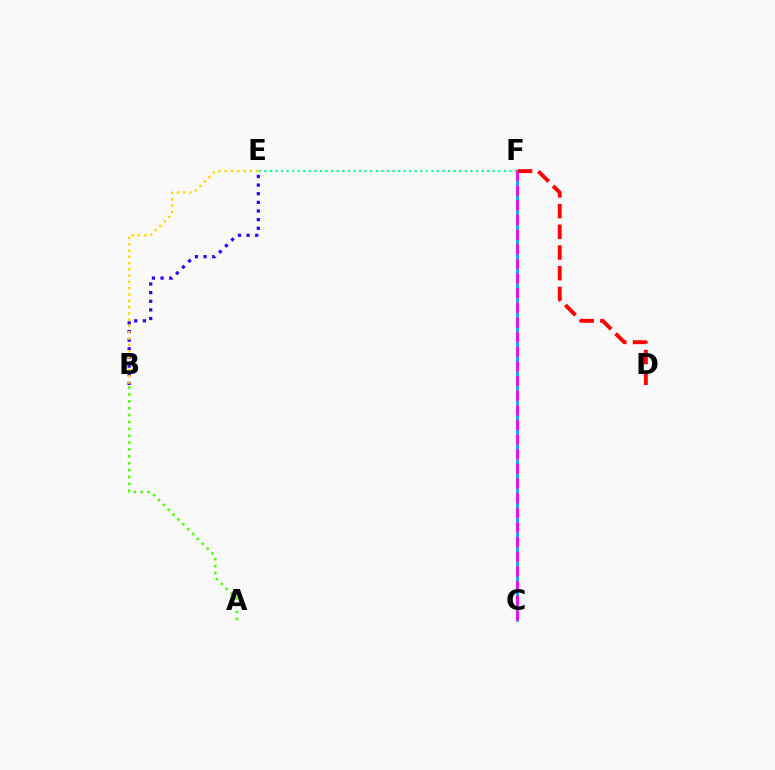{('B', 'E'): [{'color': '#3700ff', 'line_style': 'dotted', 'thickness': 2.35}, {'color': '#ffd500', 'line_style': 'dotted', 'thickness': 1.71}], ('E', 'F'): [{'color': '#00ff86', 'line_style': 'dotted', 'thickness': 1.51}], ('C', 'F'): [{'color': '#009eff', 'line_style': 'solid', 'thickness': 1.94}, {'color': '#ff00ed', 'line_style': 'dashed', 'thickness': 1.99}], ('A', 'B'): [{'color': '#4fff00', 'line_style': 'dotted', 'thickness': 1.87}], ('D', 'F'): [{'color': '#ff0000', 'line_style': 'dashed', 'thickness': 2.81}]}